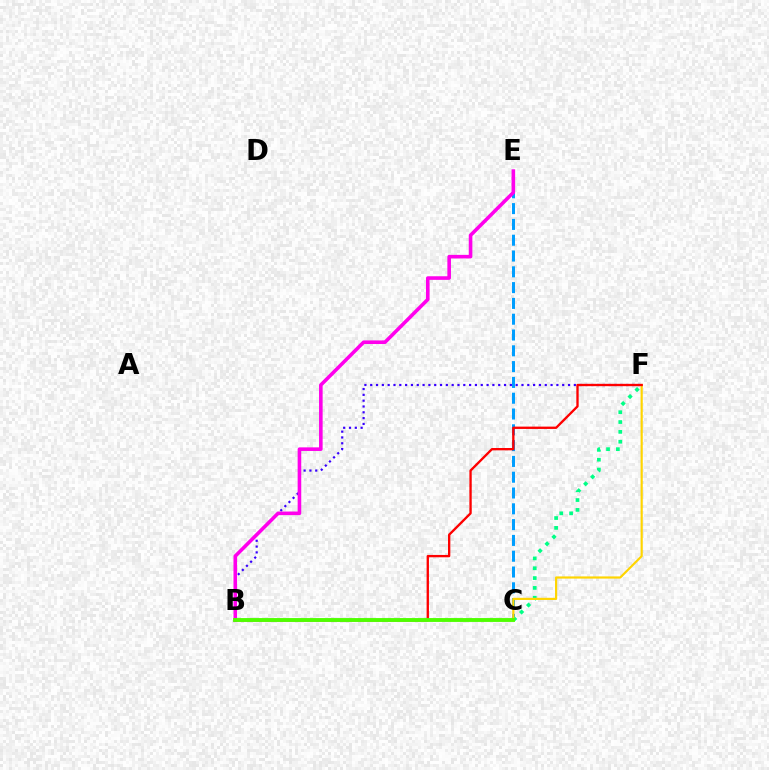{('C', 'E'): [{'color': '#009eff', 'line_style': 'dashed', 'thickness': 2.15}], ('C', 'F'): [{'color': '#00ff86', 'line_style': 'dotted', 'thickness': 2.67}, {'color': '#ffd500', 'line_style': 'solid', 'thickness': 1.57}], ('B', 'F'): [{'color': '#3700ff', 'line_style': 'dotted', 'thickness': 1.58}, {'color': '#ff0000', 'line_style': 'solid', 'thickness': 1.68}], ('B', 'E'): [{'color': '#ff00ed', 'line_style': 'solid', 'thickness': 2.59}], ('B', 'C'): [{'color': '#4fff00', 'line_style': 'solid', 'thickness': 2.79}]}